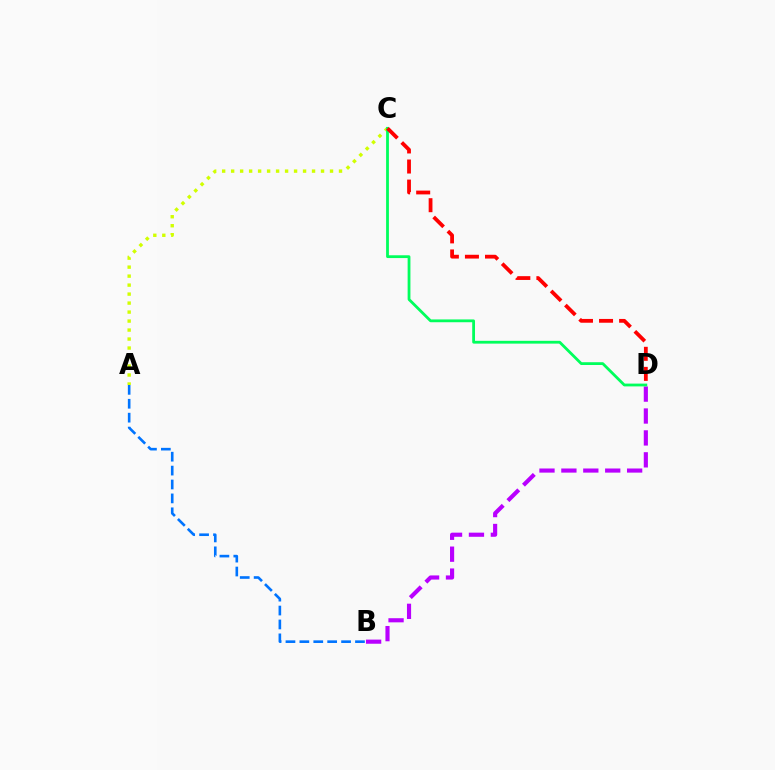{('B', 'D'): [{'color': '#b900ff', 'line_style': 'dashed', 'thickness': 2.98}], ('A', 'B'): [{'color': '#0074ff', 'line_style': 'dashed', 'thickness': 1.89}], ('A', 'C'): [{'color': '#d1ff00', 'line_style': 'dotted', 'thickness': 2.44}], ('C', 'D'): [{'color': '#00ff5c', 'line_style': 'solid', 'thickness': 2.01}, {'color': '#ff0000', 'line_style': 'dashed', 'thickness': 2.73}]}